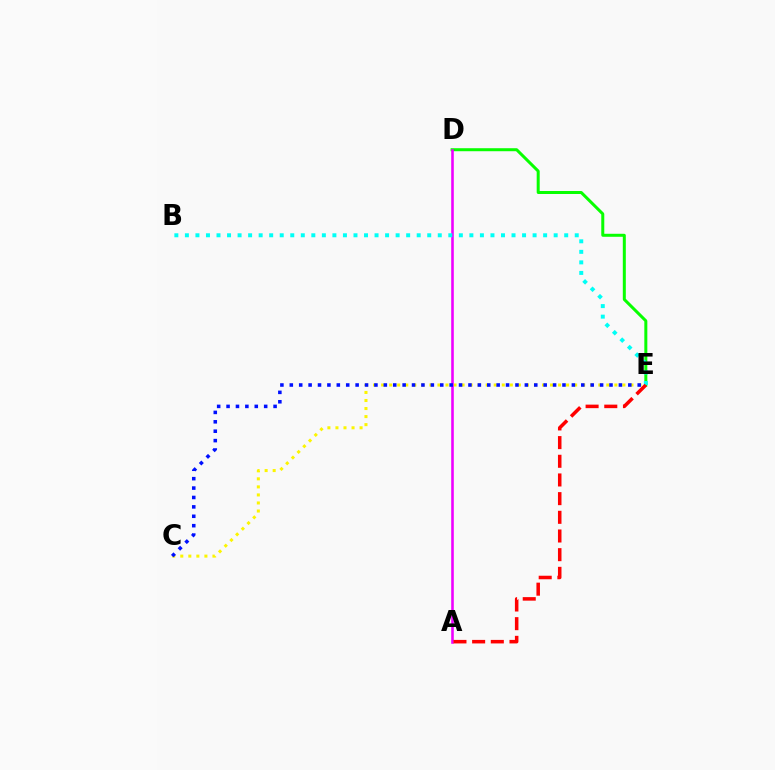{('C', 'E'): [{'color': '#fcf500', 'line_style': 'dotted', 'thickness': 2.19}, {'color': '#0010ff', 'line_style': 'dotted', 'thickness': 2.55}], ('D', 'E'): [{'color': '#08ff00', 'line_style': 'solid', 'thickness': 2.16}], ('A', 'D'): [{'color': '#ee00ff', 'line_style': 'solid', 'thickness': 1.86}], ('B', 'E'): [{'color': '#00fff6', 'line_style': 'dotted', 'thickness': 2.86}], ('A', 'E'): [{'color': '#ff0000', 'line_style': 'dashed', 'thickness': 2.54}]}